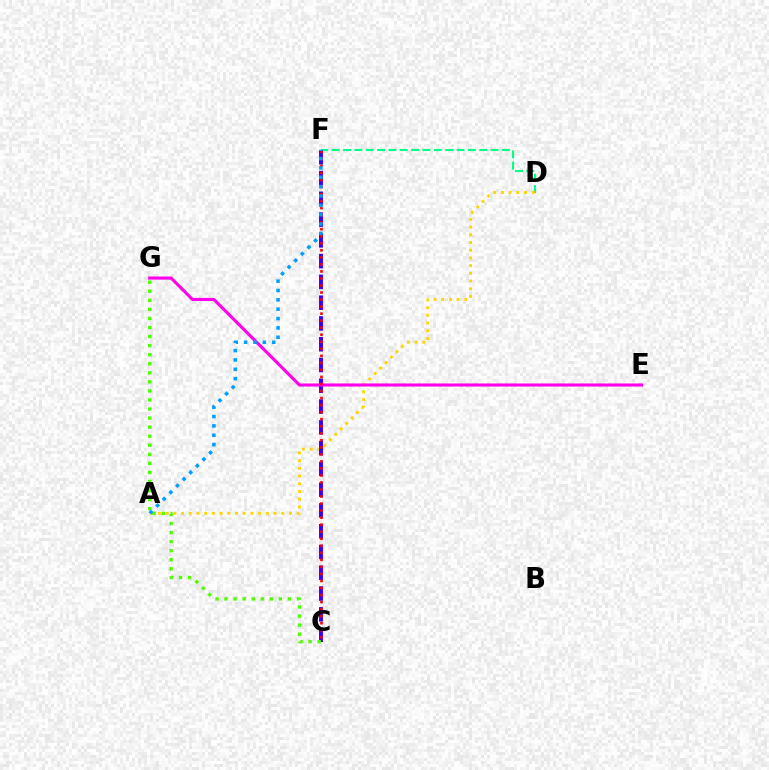{('D', 'F'): [{'color': '#00ff86', 'line_style': 'dashed', 'thickness': 1.54}], ('A', 'D'): [{'color': '#ffd500', 'line_style': 'dotted', 'thickness': 2.09}], ('C', 'F'): [{'color': '#3700ff', 'line_style': 'dashed', 'thickness': 2.82}, {'color': '#ff0000', 'line_style': 'dotted', 'thickness': 1.91}], ('E', 'G'): [{'color': '#ff00ed', 'line_style': 'solid', 'thickness': 2.23}], ('C', 'G'): [{'color': '#4fff00', 'line_style': 'dotted', 'thickness': 2.46}], ('A', 'F'): [{'color': '#009eff', 'line_style': 'dotted', 'thickness': 2.54}]}